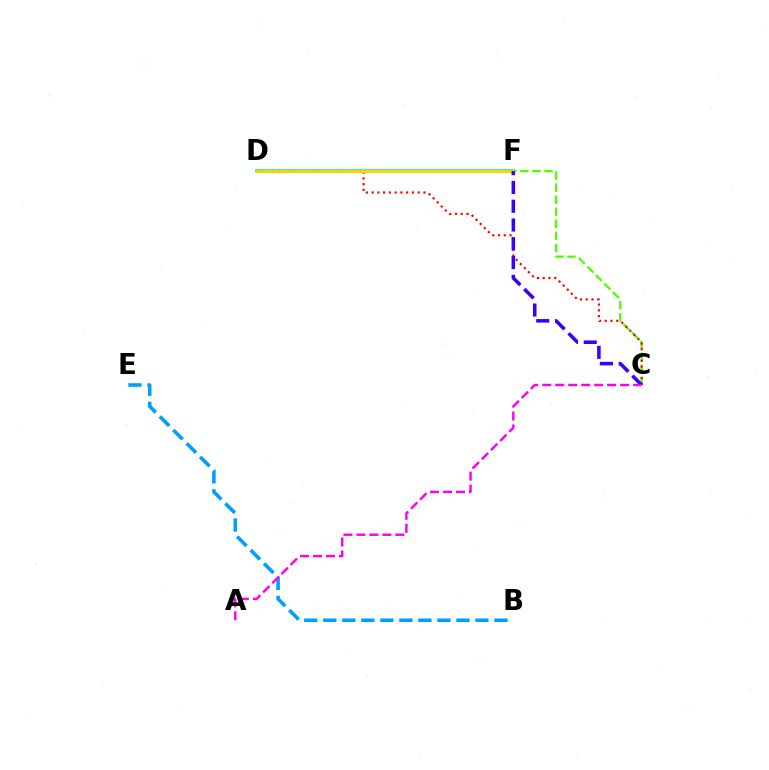{('D', 'F'): [{'color': '#00ff86', 'line_style': 'solid', 'thickness': 2.59}, {'color': '#ffd500', 'line_style': 'solid', 'thickness': 2.04}], ('C', 'F'): [{'color': '#4fff00', 'line_style': 'dashed', 'thickness': 1.64}, {'color': '#3700ff', 'line_style': 'dashed', 'thickness': 2.55}], ('B', 'E'): [{'color': '#009eff', 'line_style': 'dashed', 'thickness': 2.58}], ('C', 'D'): [{'color': '#ff0000', 'line_style': 'dotted', 'thickness': 1.57}], ('A', 'C'): [{'color': '#ff00ed', 'line_style': 'dashed', 'thickness': 1.76}]}